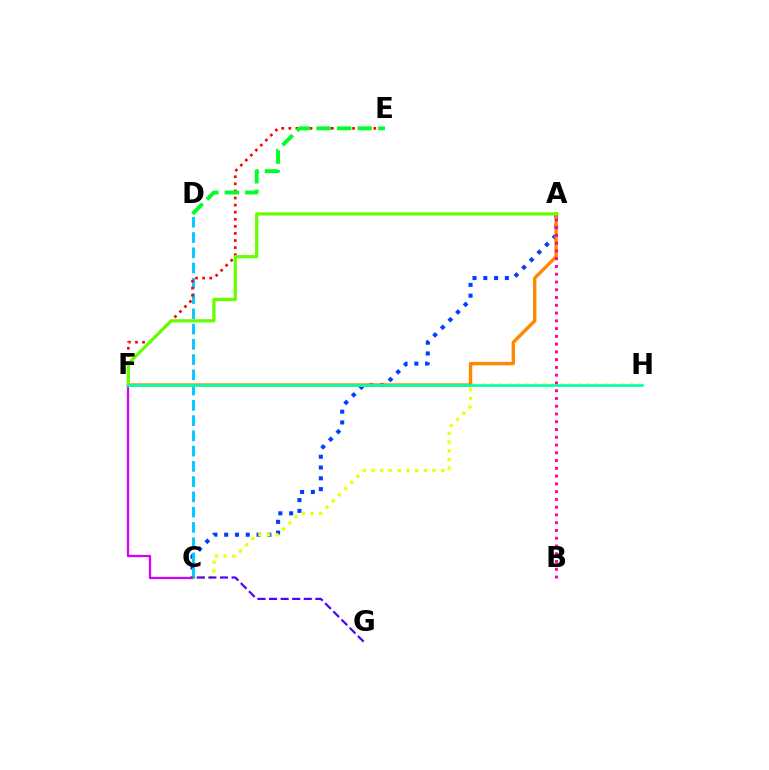{('C', 'F'): [{'color': '#d600ff', 'line_style': 'solid', 'thickness': 1.64}], ('A', 'C'): [{'color': '#003fff', 'line_style': 'dotted', 'thickness': 2.93}], ('A', 'F'): [{'color': '#ff8800', 'line_style': 'solid', 'thickness': 2.44}, {'color': '#66ff00', 'line_style': 'solid', 'thickness': 2.32}], ('C', 'H'): [{'color': '#eeff00', 'line_style': 'dotted', 'thickness': 2.37}], ('C', 'D'): [{'color': '#00c7ff', 'line_style': 'dashed', 'thickness': 2.07}], ('C', 'G'): [{'color': '#4f00ff', 'line_style': 'dashed', 'thickness': 1.57}], ('A', 'B'): [{'color': '#ff00a0', 'line_style': 'dotted', 'thickness': 2.11}], ('E', 'F'): [{'color': '#ff0000', 'line_style': 'dotted', 'thickness': 1.92}], ('D', 'E'): [{'color': '#00ff27', 'line_style': 'dashed', 'thickness': 2.79}], ('F', 'H'): [{'color': '#00ffaf', 'line_style': 'solid', 'thickness': 1.89}]}